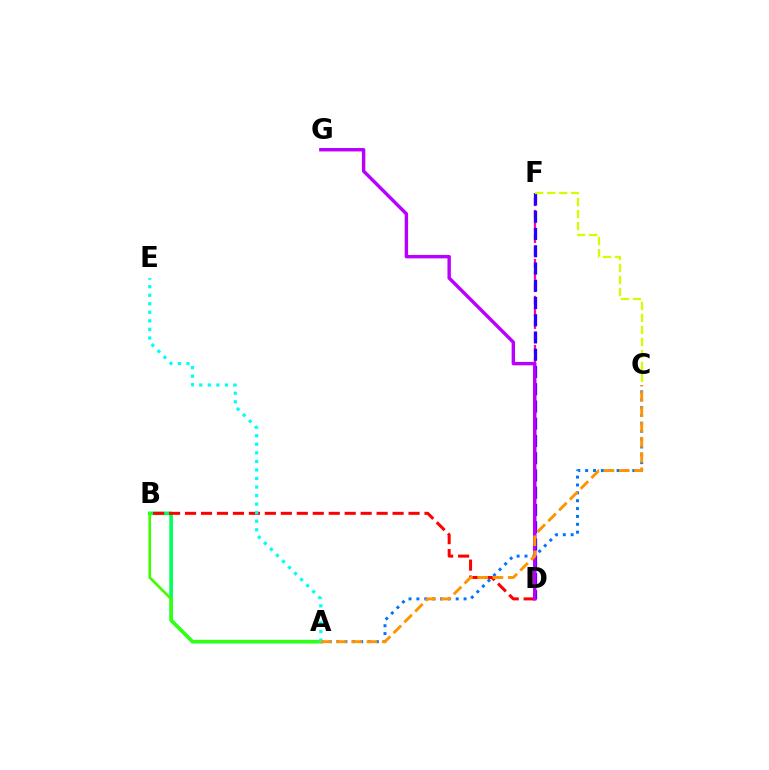{('D', 'F'): [{'color': '#ff00ac', 'line_style': 'dashed', 'thickness': 1.67}, {'color': '#2500ff', 'line_style': 'dashed', 'thickness': 2.34}], ('A', 'C'): [{'color': '#0074ff', 'line_style': 'dotted', 'thickness': 2.14}, {'color': '#ff9400', 'line_style': 'dashed', 'thickness': 2.07}], ('A', 'B'): [{'color': '#00ff5c', 'line_style': 'solid', 'thickness': 2.61}, {'color': '#3dff00', 'line_style': 'solid', 'thickness': 1.91}], ('C', 'F'): [{'color': '#d1ff00', 'line_style': 'dashed', 'thickness': 1.63}], ('B', 'D'): [{'color': '#ff0000', 'line_style': 'dashed', 'thickness': 2.17}], ('D', 'G'): [{'color': '#b900ff', 'line_style': 'solid', 'thickness': 2.46}], ('A', 'E'): [{'color': '#00fff6', 'line_style': 'dotted', 'thickness': 2.32}]}